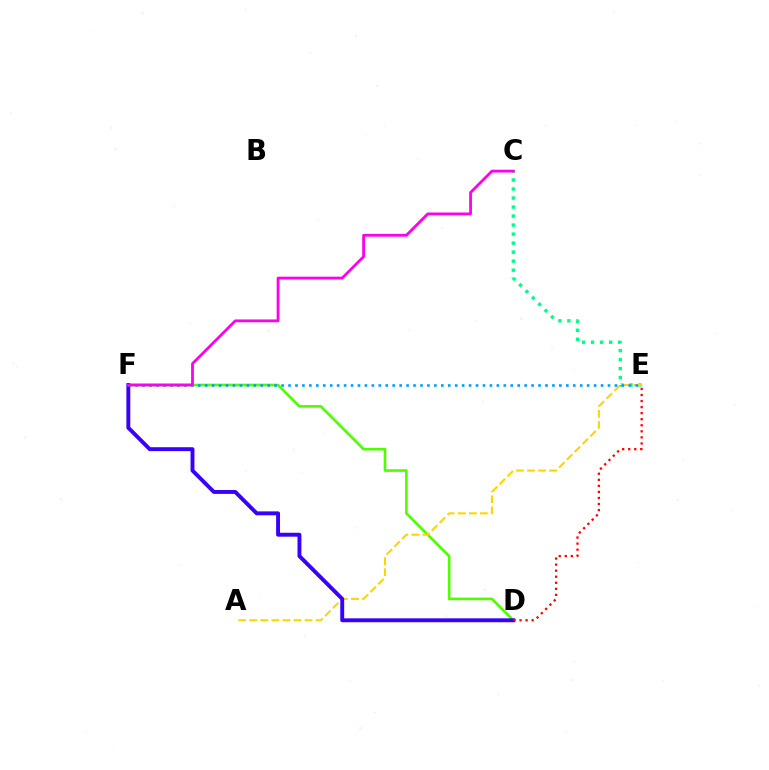{('D', 'F'): [{'color': '#4fff00', 'line_style': 'solid', 'thickness': 1.9}, {'color': '#3700ff', 'line_style': 'solid', 'thickness': 2.81}], ('C', 'E'): [{'color': '#00ff86', 'line_style': 'dotted', 'thickness': 2.45}], ('A', 'E'): [{'color': '#ffd500', 'line_style': 'dashed', 'thickness': 1.5}], ('E', 'F'): [{'color': '#009eff', 'line_style': 'dotted', 'thickness': 1.89}], ('D', 'E'): [{'color': '#ff0000', 'line_style': 'dotted', 'thickness': 1.65}], ('C', 'F'): [{'color': '#ff00ed', 'line_style': 'solid', 'thickness': 2.02}]}